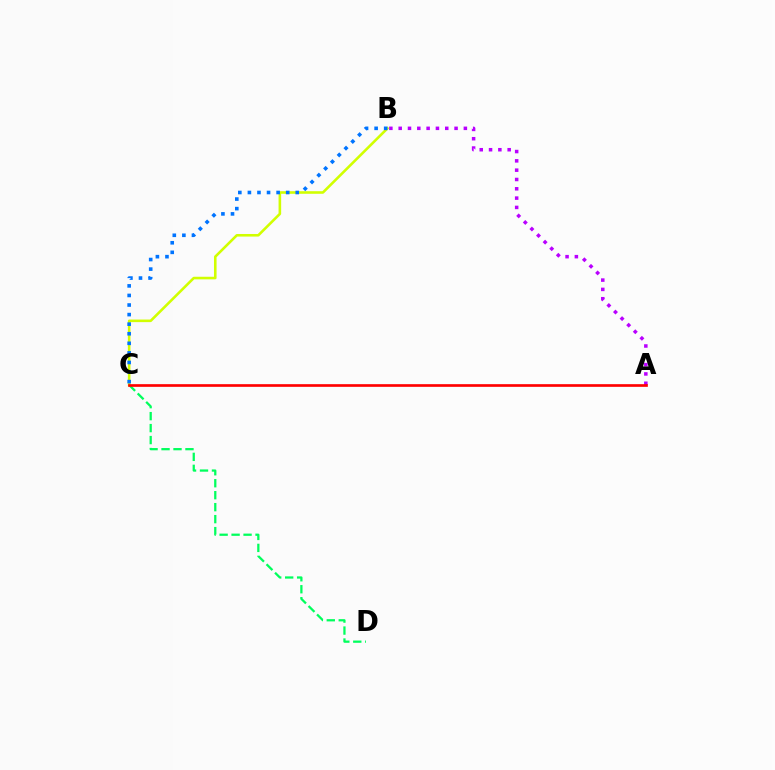{('C', 'D'): [{'color': '#00ff5c', 'line_style': 'dashed', 'thickness': 1.63}], ('A', 'B'): [{'color': '#b900ff', 'line_style': 'dotted', 'thickness': 2.53}], ('B', 'C'): [{'color': '#d1ff00', 'line_style': 'solid', 'thickness': 1.86}, {'color': '#0074ff', 'line_style': 'dotted', 'thickness': 2.6}], ('A', 'C'): [{'color': '#ff0000', 'line_style': 'solid', 'thickness': 1.92}]}